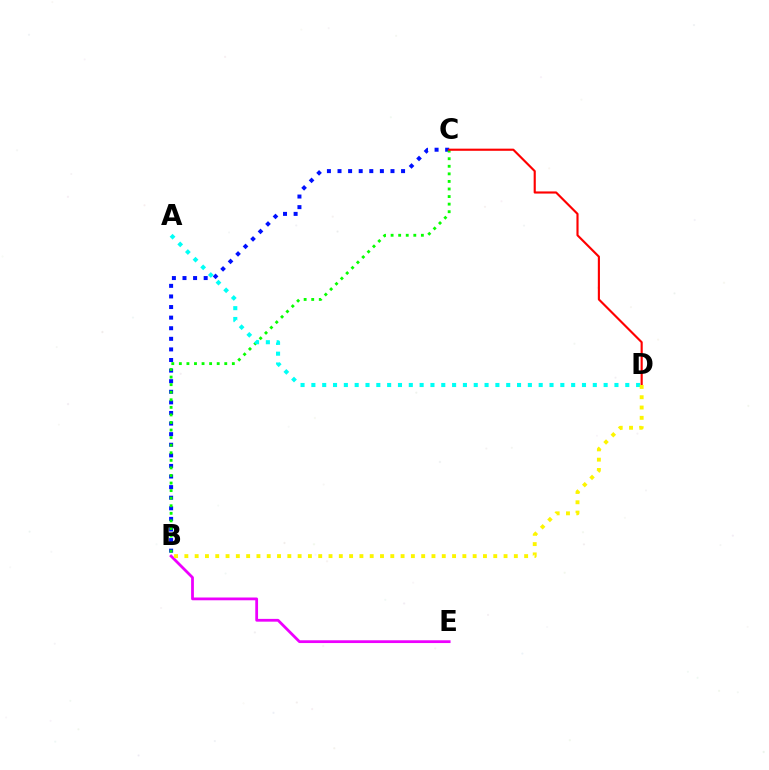{('B', 'E'): [{'color': '#ee00ff', 'line_style': 'solid', 'thickness': 2.0}], ('B', 'C'): [{'color': '#0010ff', 'line_style': 'dotted', 'thickness': 2.88}, {'color': '#08ff00', 'line_style': 'dotted', 'thickness': 2.06}], ('A', 'D'): [{'color': '#00fff6', 'line_style': 'dotted', 'thickness': 2.94}], ('C', 'D'): [{'color': '#ff0000', 'line_style': 'solid', 'thickness': 1.54}], ('B', 'D'): [{'color': '#fcf500', 'line_style': 'dotted', 'thickness': 2.8}]}